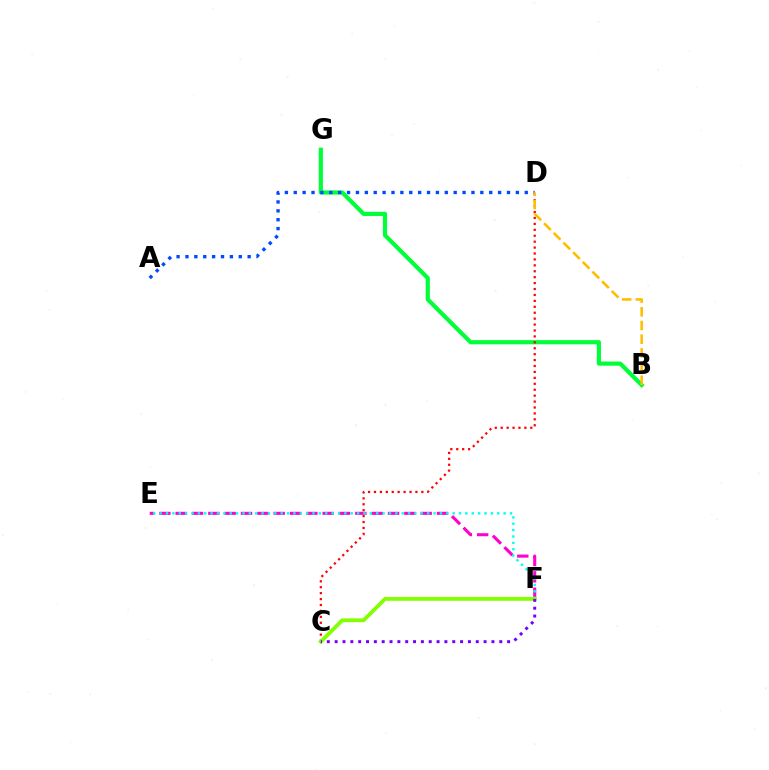{('B', 'G'): [{'color': '#00ff39', 'line_style': 'solid', 'thickness': 3.0}], ('C', 'D'): [{'color': '#ff0000', 'line_style': 'dotted', 'thickness': 1.61}], ('E', 'F'): [{'color': '#ff00cf', 'line_style': 'dashed', 'thickness': 2.22}, {'color': '#00fff6', 'line_style': 'dotted', 'thickness': 1.73}], ('A', 'D'): [{'color': '#004bff', 'line_style': 'dotted', 'thickness': 2.41}], ('B', 'D'): [{'color': '#ffbd00', 'line_style': 'dashed', 'thickness': 1.86}], ('C', 'F'): [{'color': '#84ff00', 'line_style': 'solid', 'thickness': 2.75}, {'color': '#7200ff', 'line_style': 'dotted', 'thickness': 2.13}]}